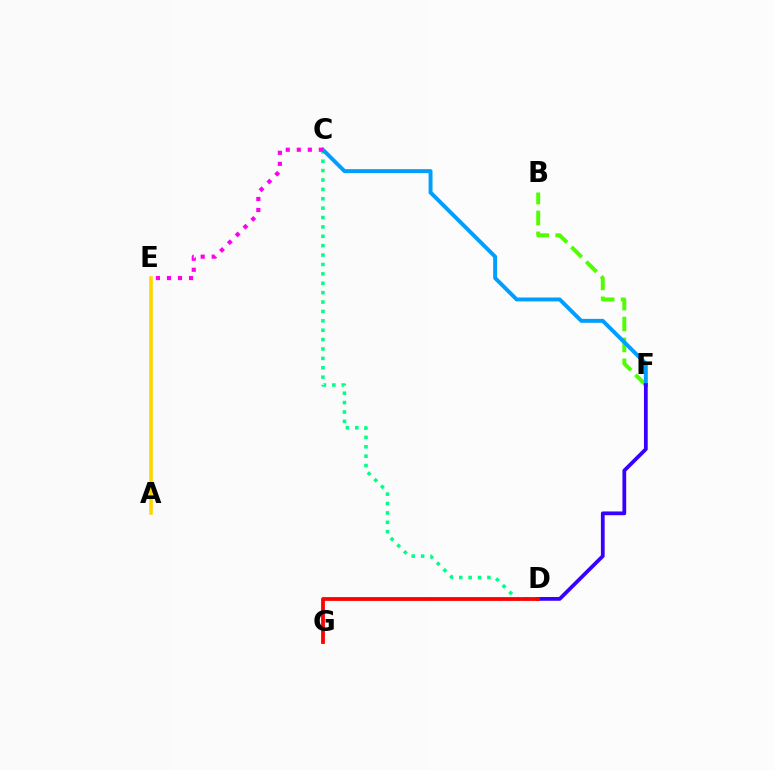{('C', 'D'): [{'color': '#00ff86', 'line_style': 'dotted', 'thickness': 2.55}], ('B', 'F'): [{'color': '#4fff00', 'line_style': 'dashed', 'thickness': 2.84}], ('A', 'E'): [{'color': '#ffd500', 'line_style': 'solid', 'thickness': 2.57}], ('C', 'F'): [{'color': '#009eff', 'line_style': 'solid', 'thickness': 2.83}], ('D', 'F'): [{'color': '#3700ff', 'line_style': 'solid', 'thickness': 2.7}], ('D', 'G'): [{'color': '#ff0000', 'line_style': 'solid', 'thickness': 2.73}], ('C', 'E'): [{'color': '#ff00ed', 'line_style': 'dotted', 'thickness': 2.99}]}